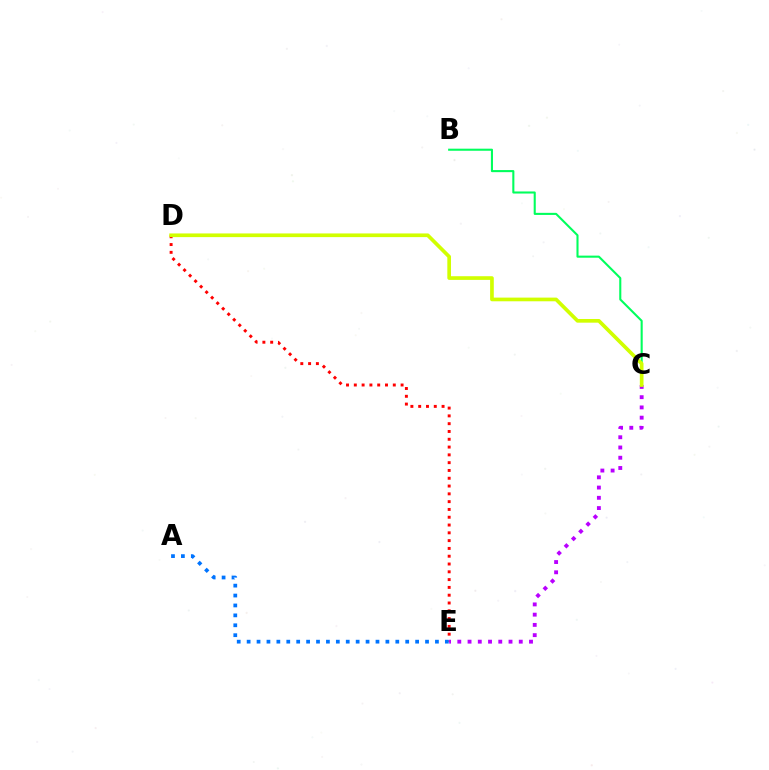{('D', 'E'): [{'color': '#ff0000', 'line_style': 'dotted', 'thickness': 2.12}], ('B', 'C'): [{'color': '#00ff5c', 'line_style': 'solid', 'thickness': 1.5}], ('C', 'E'): [{'color': '#b900ff', 'line_style': 'dotted', 'thickness': 2.78}], ('A', 'E'): [{'color': '#0074ff', 'line_style': 'dotted', 'thickness': 2.69}], ('C', 'D'): [{'color': '#d1ff00', 'line_style': 'solid', 'thickness': 2.65}]}